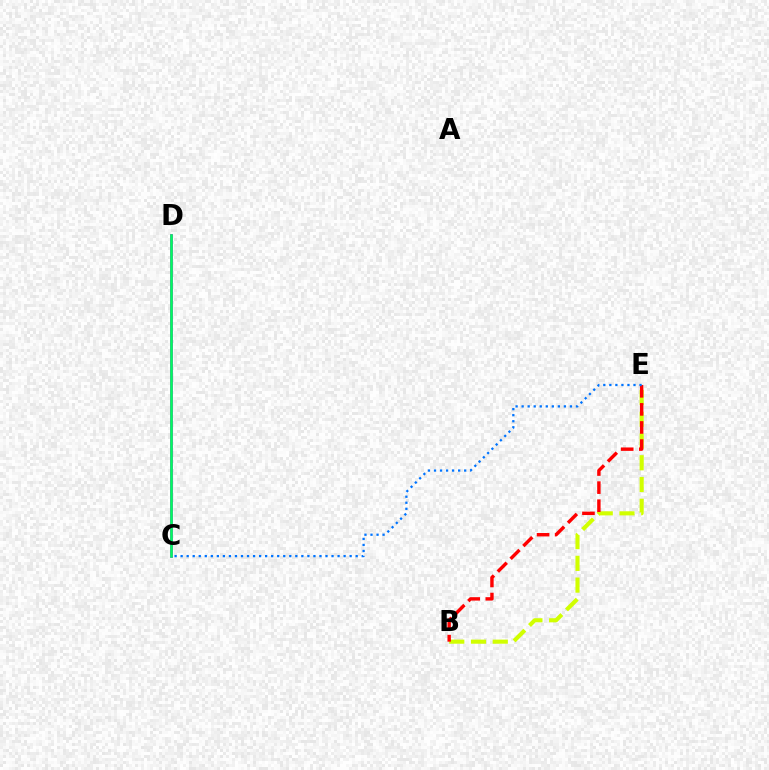{('B', 'E'): [{'color': '#d1ff00', 'line_style': 'dashed', 'thickness': 2.95}, {'color': '#ff0000', 'line_style': 'dashed', 'thickness': 2.46}], ('C', 'D'): [{'color': '#b900ff', 'line_style': 'solid', 'thickness': 1.94}, {'color': '#00ff5c', 'line_style': 'solid', 'thickness': 1.85}], ('C', 'E'): [{'color': '#0074ff', 'line_style': 'dotted', 'thickness': 1.64}]}